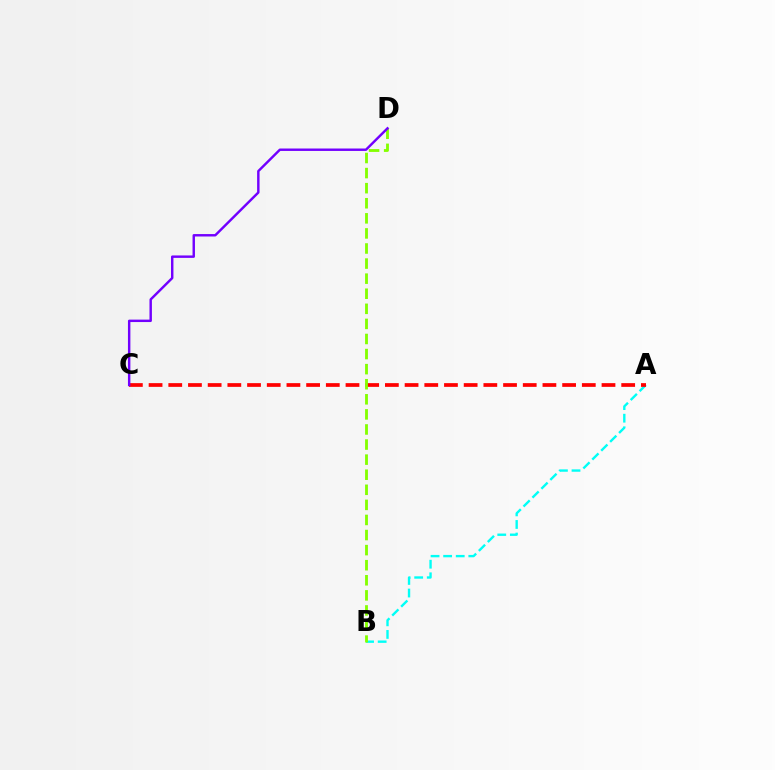{('A', 'B'): [{'color': '#00fff6', 'line_style': 'dashed', 'thickness': 1.71}], ('A', 'C'): [{'color': '#ff0000', 'line_style': 'dashed', 'thickness': 2.68}], ('B', 'D'): [{'color': '#84ff00', 'line_style': 'dashed', 'thickness': 2.05}], ('C', 'D'): [{'color': '#7200ff', 'line_style': 'solid', 'thickness': 1.75}]}